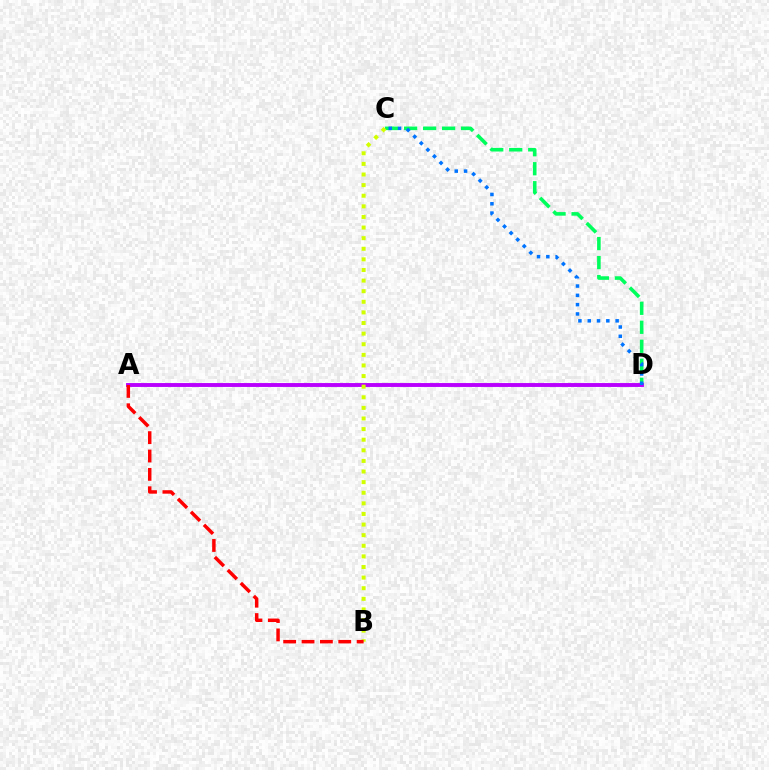{('C', 'D'): [{'color': '#00ff5c', 'line_style': 'dashed', 'thickness': 2.58}, {'color': '#0074ff', 'line_style': 'dotted', 'thickness': 2.53}], ('A', 'D'): [{'color': '#b900ff', 'line_style': 'solid', 'thickness': 2.8}], ('B', 'C'): [{'color': '#d1ff00', 'line_style': 'dotted', 'thickness': 2.88}], ('A', 'B'): [{'color': '#ff0000', 'line_style': 'dashed', 'thickness': 2.49}]}